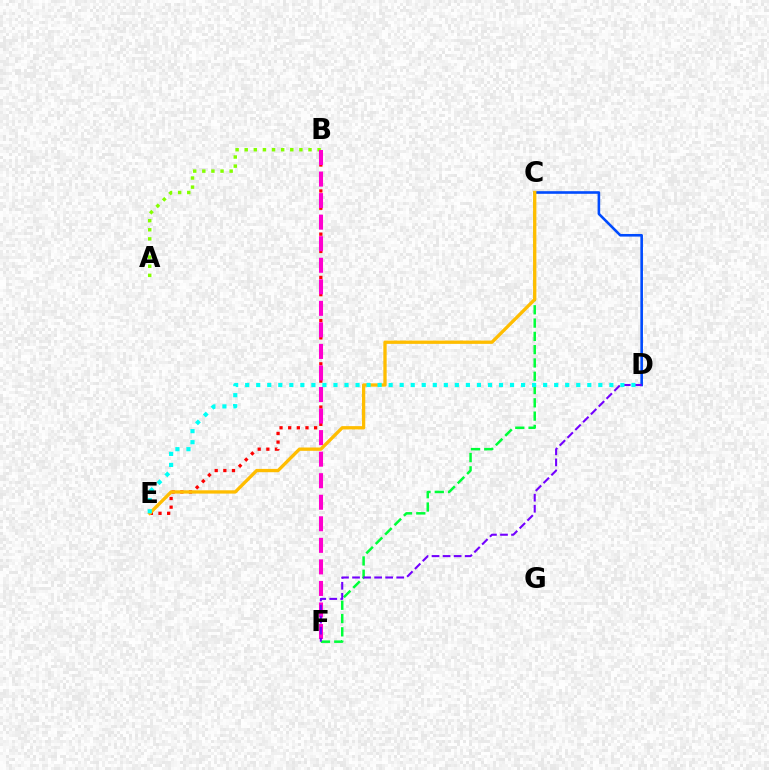{('B', 'E'): [{'color': '#ff0000', 'line_style': 'dotted', 'thickness': 2.35}], ('C', 'F'): [{'color': '#00ff39', 'line_style': 'dashed', 'thickness': 1.81}], ('A', 'B'): [{'color': '#84ff00', 'line_style': 'dotted', 'thickness': 2.48}], ('B', 'F'): [{'color': '#ff00cf', 'line_style': 'dashed', 'thickness': 2.93}], ('C', 'D'): [{'color': '#004bff', 'line_style': 'solid', 'thickness': 1.88}], ('C', 'E'): [{'color': '#ffbd00', 'line_style': 'solid', 'thickness': 2.38}], ('D', 'F'): [{'color': '#7200ff', 'line_style': 'dashed', 'thickness': 1.5}], ('D', 'E'): [{'color': '#00fff6', 'line_style': 'dotted', 'thickness': 3.0}]}